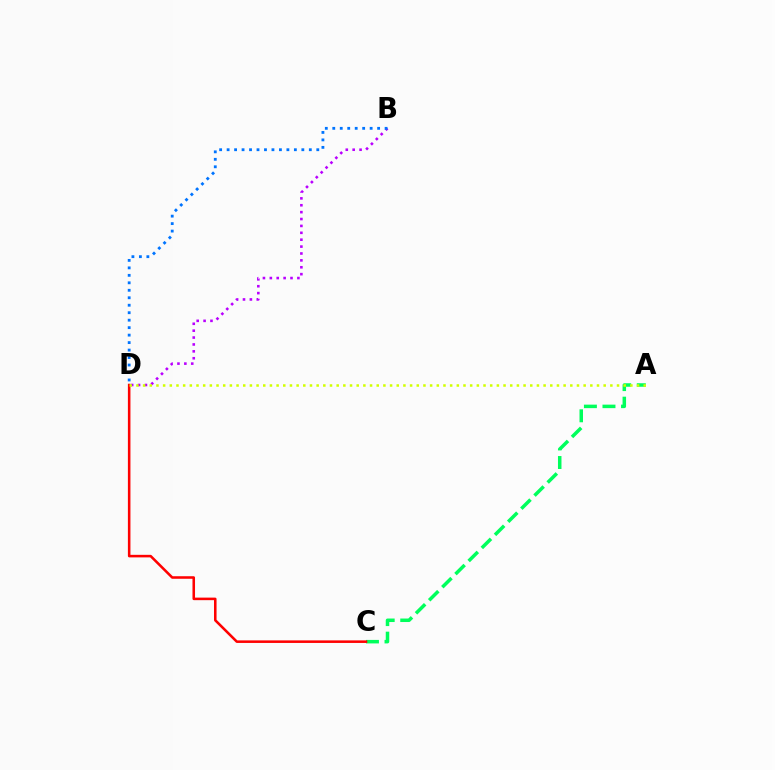{('B', 'D'): [{'color': '#b900ff', 'line_style': 'dotted', 'thickness': 1.87}, {'color': '#0074ff', 'line_style': 'dotted', 'thickness': 2.03}], ('A', 'C'): [{'color': '#00ff5c', 'line_style': 'dashed', 'thickness': 2.52}], ('C', 'D'): [{'color': '#ff0000', 'line_style': 'solid', 'thickness': 1.84}], ('A', 'D'): [{'color': '#d1ff00', 'line_style': 'dotted', 'thickness': 1.81}]}